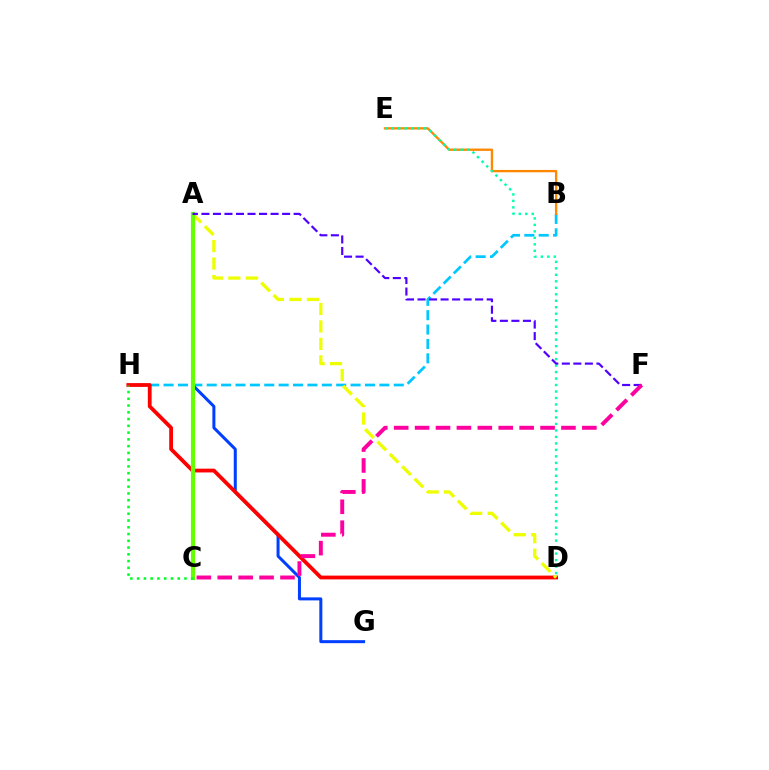{('B', 'H'): [{'color': '#00c7ff', 'line_style': 'dashed', 'thickness': 1.95}], ('A', 'C'): [{'color': '#d600ff', 'line_style': 'solid', 'thickness': 2.72}, {'color': '#66ff00', 'line_style': 'solid', 'thickness': 2.99}], ('A', 'G'): [{'color': '#003fff', 'line_style': 'solid', 'thickness': 2.17}], ('B', 'E'): [{'color': '#ff8800', 'line_style': 'solid', 'thickness': 1.68}], ('D', 'E'): [{'color': '#00ffaf', 'line_style': 'dotted', 'thickness': 1.76}], ('D', 'H'): [{'color': '#ff0000', 'line_style': 'solid', 'thickness': 2.73}], ('A', 'D'): [{'color': '#eeff00', 'line_style': 'dashed', 'thickness': 2.37}], ('C', 'H'): [{'color': '#00ff27', 'line_style': 'dotted', 'thickness': 1.84}], ('A', 'F'): [{'color': '#4f00ff', 'line_style': 'dashed', 'thickness': 1.57}], ('C', 'F'): [{'color': '#ff00a0', 'line_style': 'dashed', 'thickness': 2.84}]}